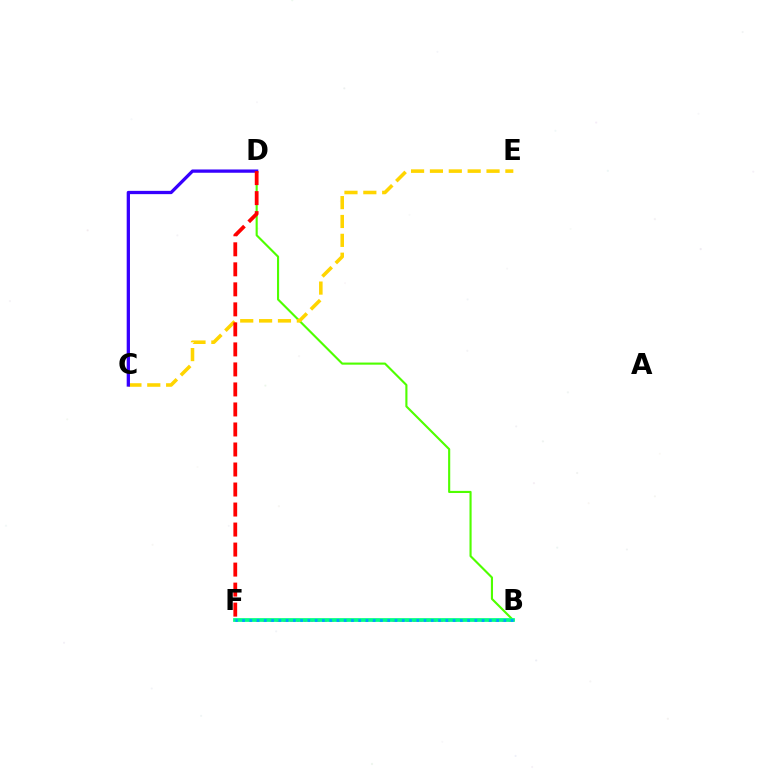{('B', 'F'): [{'color': '#ff00ed', 'line_style': 'dotted', 'thickness': 1.86}, {'color': '#00ff86', 'line_style': 'solid', 'thickness': 2.7}, {'color': '#009eff', 'line_style': 'dotted', 'thickness': 1.97}], ('B', 'D'): [{'color': '#4fff00', 'line_style': 'solid', 'thickness': 1.53}], ('C', 'E'): [{'color': '#ffd500', 'line_style': 'dashed', 'thickness': 2.56}], ('C', 'D'): [{'color': '#3700ff', 'line_style': 'solid', 'thickness': 2.36}], ('D', 'F'): [{'color': '#ff0000', 'line_style': 'dashed', 'thickness': 2.72}]}